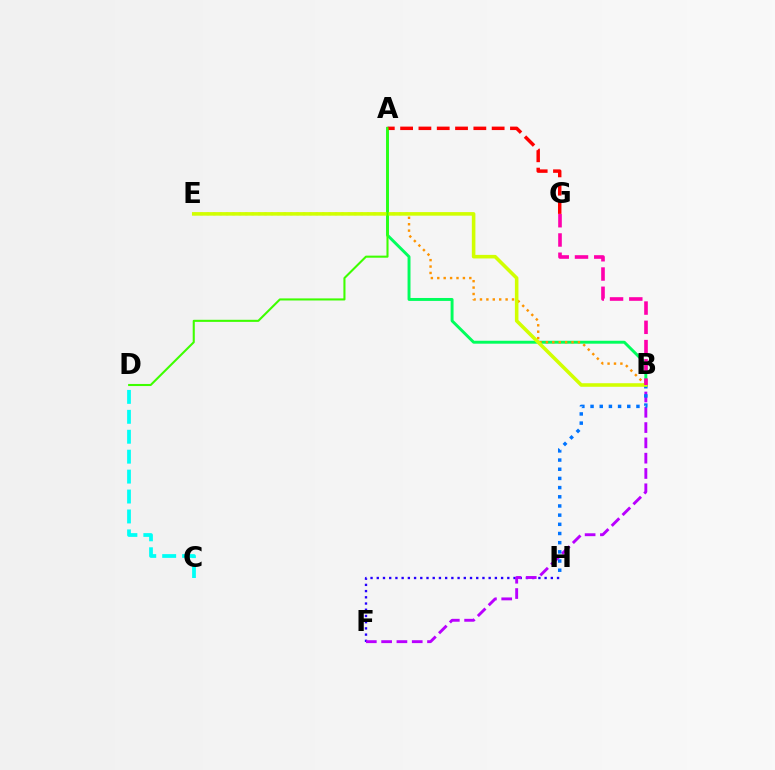{('A', 'B'): [{'color': '#00ff5c', 'line_style': 'solid', 'thickness': 2.11}], ('F', 'H'): [{'color': '#2500ff', 'line_style': 'dotted', 'thickness': 1.69}], ('B', 'F'): [{'color': '#b900ff', 'line_style': 'dashed', 'thickness': 2.08}], ('B', 'H'): [{'color': '#0074ff', 'line_style': 'dotted', 'thickness': 2.49}], ('B', 'E'): [{'color': '#ff9400', 'line_style': 'dotted', 'thickness': 1.74}, {'color': '#d1ff00', 'line_style': 'solid', 'thickness': 2.57}], ('C', 'D'): [{'color': '#00fff6', 'line_style': 'dashed', 'thickness': 2.71}], ('A', 'G'): [{'color': '#ff0000', 'line_style': 'dashed', 'thickness': 2.49}], ('B', 'G'): [{'color': '#ff00ac', 'line_style': 'dashed', 'thickness': 2.62}], ('A', 'D'): [{'color': '#3dff00', 'line_style': 'solid', 'thickness': 1.5}]}